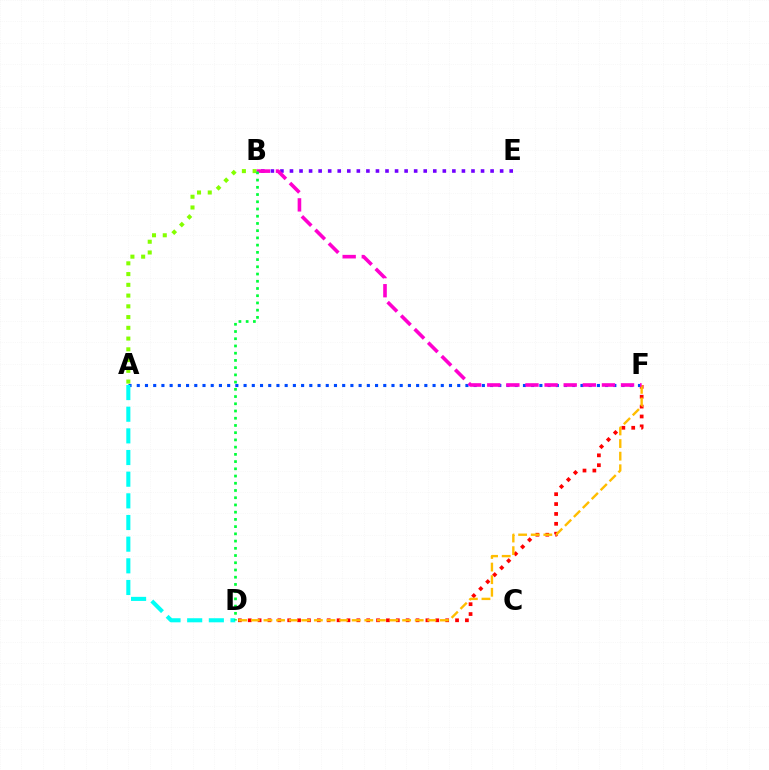{('D', 'F'): [{'color': '#ff0000', 'line_style': 'dotted', 'thickness': 2.68}, {'color': '#ffbd00', 'line_style': 'dashed', 'thickness': 1.71}], ('B', 'E'): [{'color': '#7200ff', 'line_style': 'dotted', 'thickness': 2.6}], ('A', 'F'): [{'color': '#004bff', 'line_style': 'dotted', 'thickness': 2.23}], ('A', 'D'): [{'color': '#00fff6', 'line_style': 'dashed', 'thickness': 2.94}], ('A', 'B'): [{'color': '#84ff00', 'line_style': 'dotted', 'thickness': 2.92}], ('B', 'F'): [{'color': '#ff00cf', 'line_style': 'dashed', 'thickness': 2.6}], ('B', 'D'): [{'color': '#00ff39', 'line_style': 'dotted', 'thickness': 1.96}]}